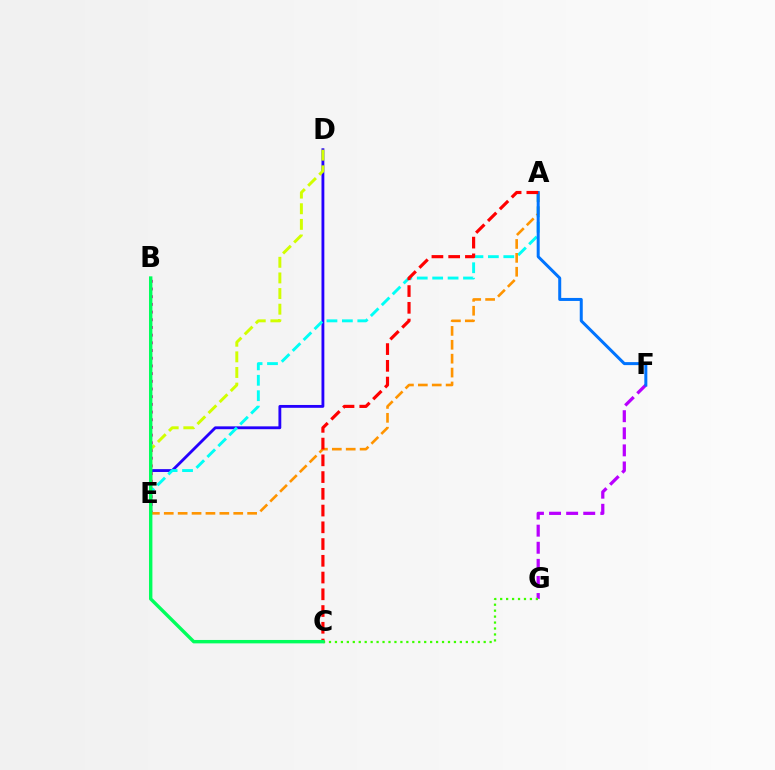{('D', 'E'): [{'color': '#2500ff', 'line_style': 'solid', 'thickness': 2.04}, {'color': '#d1ff00', 'line_style': 'dashed', 'thickness': 2.12}], ('F', 'G'): [{'color': '#b900ff', 'line_style': 'dashed', 'thickness': 2.32}], ('B', 'E'): [{'color': '#ff00ac', 'line_style': 'dotted', 'thickness': 2.09}], ('C', 'G'): [{'color': '#3dff00', 'line_style': 'dotted', 'thickness': 1.62}], ('A', 'E'): [{'color': '#00fff6', 'line_style': 'dashed', 'thickness': 2.09}, {'color': '#ff9400', 'line_style': 'dashed', 'thickness': 1.89}], ('A', 'F'): [{'color': '#0074ff', 'line_style': 'solid', 'thickness': 2.16}], ('A', 'C'): [{'color': '#ff0000', 'line_style': 'dashed', 'thickness': 2.27}], ('B', 'C'): [{'color': '#00ff5c', 'line_style': 'solid', 'thickness': 2.45}]}